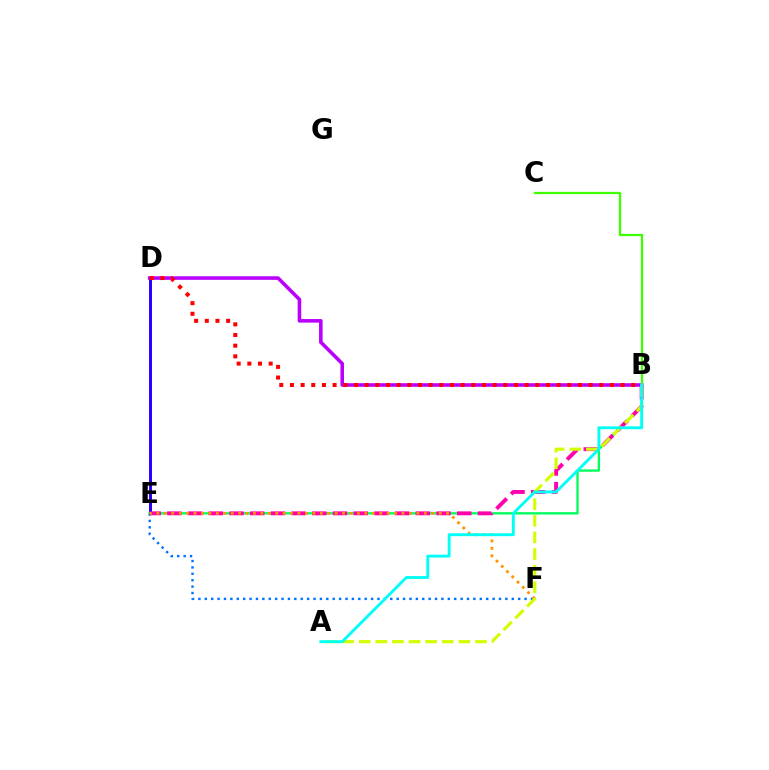{('E', 'F'): [{'color': '#0074ff', 'line_style': 'dotted', 'thickness': 1.74}, {'color': '#ff9400', 'line_style': 'dotted', 'thickness': 2.02}], ('D', 'E'): [{'color': '#2500ff', 'line_style': 'solid', 'thickness': 2.12}], ('B', 'E'): [{'color': '#00ff5c', 'line_style': 'solid', 'thickness': 1.69}, {'color': '#ff00ac', 'line_style': 'dashed', 'thickness': 2.81}], ('B', 'D'): [{'color': '#b900ff', 'line_style': 'solid', 'thickness': 2.57}, {'color': '#ff0000', 'line_style': 'dotted', 'thickness': 2.9}], ('A', 'B'): [{'color': '#d1ff00', 'line_style': 'dashed', 'thickness': 2.26}, {'color': '#00fff6', 'line_style': 'solid', 'thickness': 2.07}], ('B', 'C'): [{'color': '#3dff00', 'line_style': 'solid', 'thickness': 1.62}]}